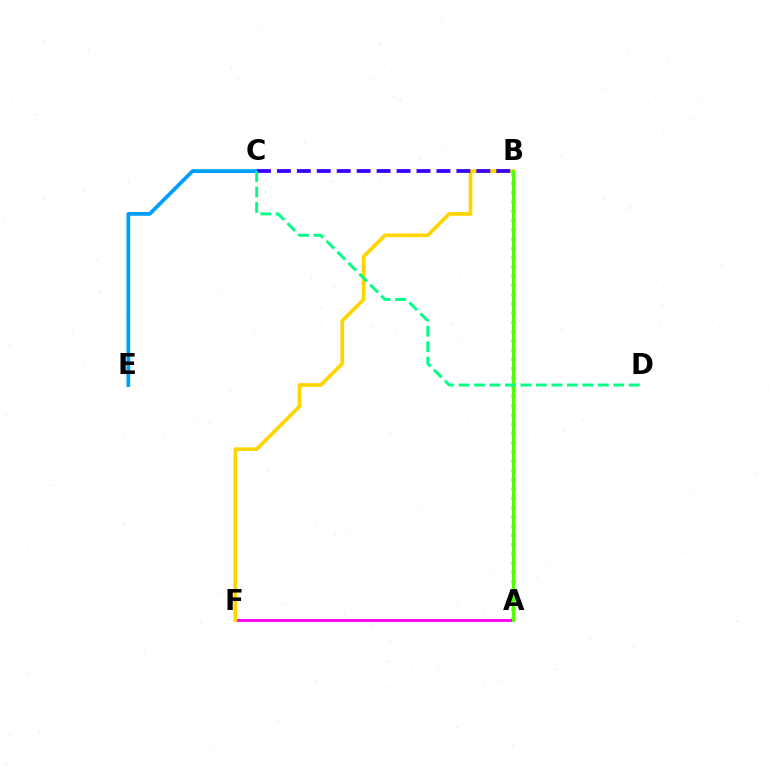{('A', 'F'): [{'color': '#ff00ed', 'line_style': 'solid', 'thickness': 2.05}], ('B', 'F'): [{'color': '#ffd500', 'line_style': 'solid', 'thickness': 2.65}], ('C', 'E'): [{'color': '#009eff', 'line_style': 'solid', 'thickness': 2.72}], ('A', 'B'): [{'color': '#ff0000', 'line_style': 'dotted', 'thickness': 2.52}, {'color': '#4fff00', 'line_style': 'solid', 'thickness': 2.19}], ('B', 'C'): [{'color': '#3700ff', 'line_style': 'dashed', 'thickness': 2.71}], ('C', 'D'): [{'color': '#00ff86', 'line_style': 'dashed', 'thickness': 2.1}]}